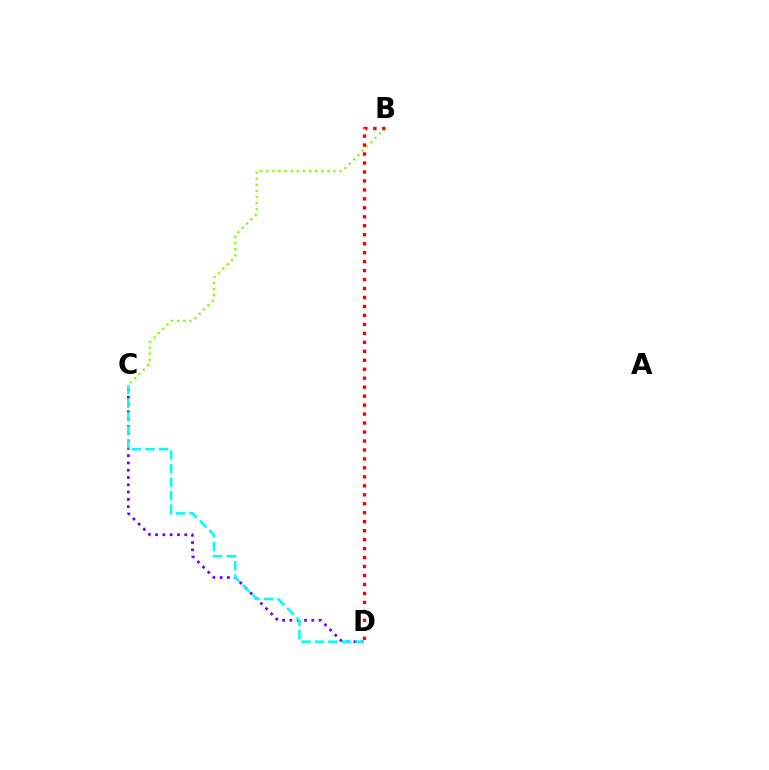{('B', 'C'): [{'color': '#84ff00', 'line_style': 'dotted', 'thickness': 1.66}], ('C', 'D'): [{'color': '#7200ff', 'line_style': 'dotted', 'thickness': 1.98}, {'color': '#00fff6', 'line_style': 'dashed', 'thickness': 1.84}], ('B', 'D'): [{'color': '#ff0000', 'line_style': 'dotted', 'thickness': 2.44}]}